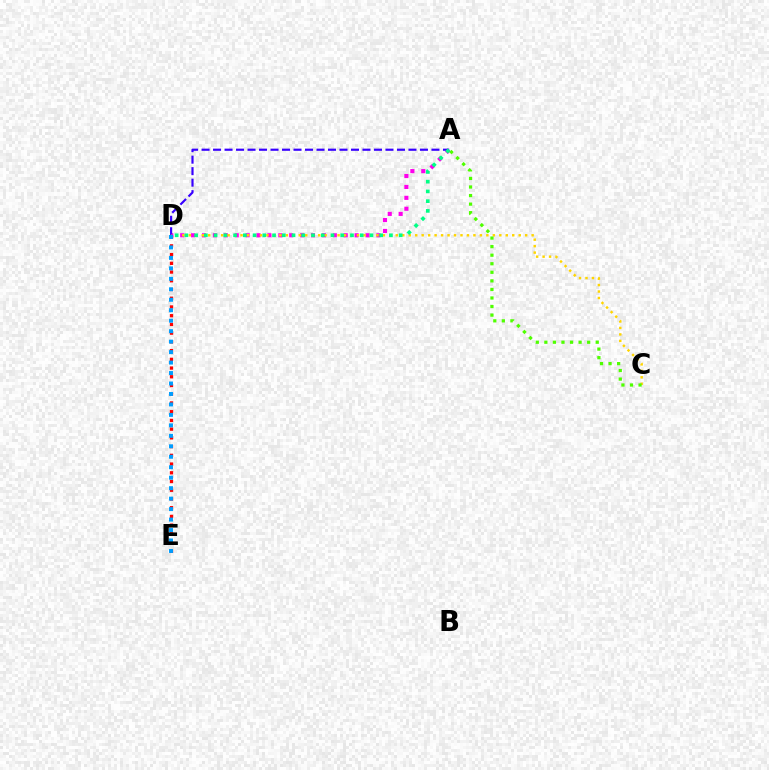{('A', 'D'): [{'color': '#ff00ed', 'line_style': 'dotted', 'thickness': 2.96}, {'color': '#3700ff', 'line_style': 'dashed', 'thickness': 1.56}, {'color': '#00ff86', 'line_style': 'dotted', 'thickness': 2.65}], ('D', 'E'): [{'color': '#ff0000', 'line_style': 'dotted', 'thickness': 2.37}, {'color': '#009eff', 'line_style': 'dotted', 'thickness': 2.84}], ('C', 'D'): [{'color': '#ffd500', 'line_style': 'dotted', 'thickness': 1.76}], ('A', 'C'): [{'color': '#4fff00', 'line_style': 'dotted', 'thickness': 2.33}]}